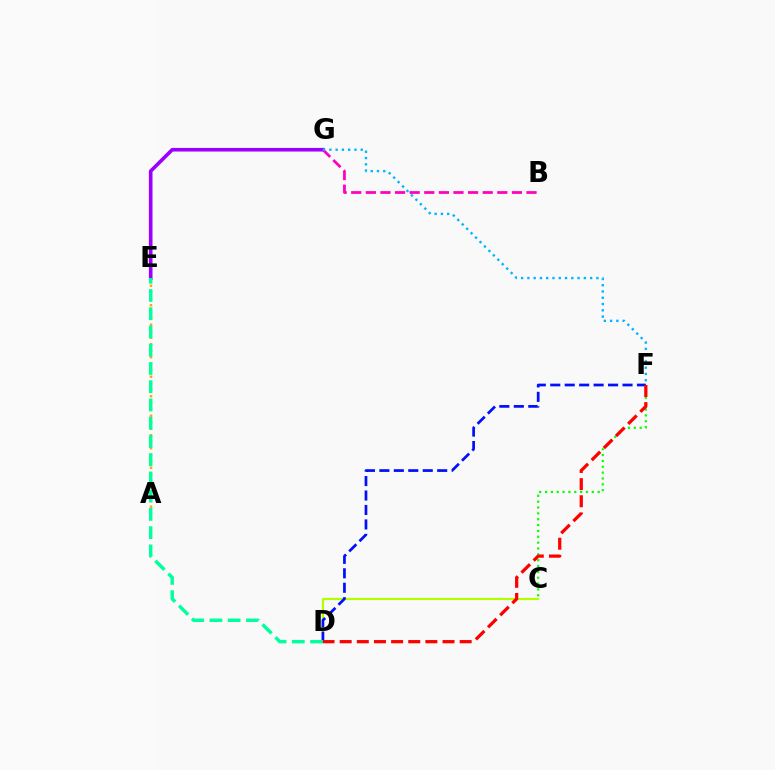{('C', 'D'): [{'color': '#b3ff00', 'line_style': 'solid', 'thickness': 1.57}], ('D', 'F'): [{'color': '#0010ff', 'line_style': 'dashed', 'thickness': 1.96}, {'color': '#ff0000', 'line_style': 'dashed', 'thickness': 2.33}], ('A', 'E'): [{'color': '#ffa500', 'line_style': 'dotted', 'thickness': 1.77}], ('E', 'G'): [{'color': '#9b00ff', 'line_style': 'solid', 'thickness': 2.61}], ('D', 'E'): [{'color': '#00ff9d', 'line_style': 'dashed', 'thickness': 2.48}], ('B', 'G'): [{'color': '#ff00bd', 'line_style': 'dashed', 'thickness': 1.98}], ('C', 'F'): [{'color': '#08ff00', 'line_style': 'dotted', 'thickness': 1.59}], ('F', 'G'): [{'color': '#00b5ff', 'line_style': 'dotted', 'thickness': 1.7}]}